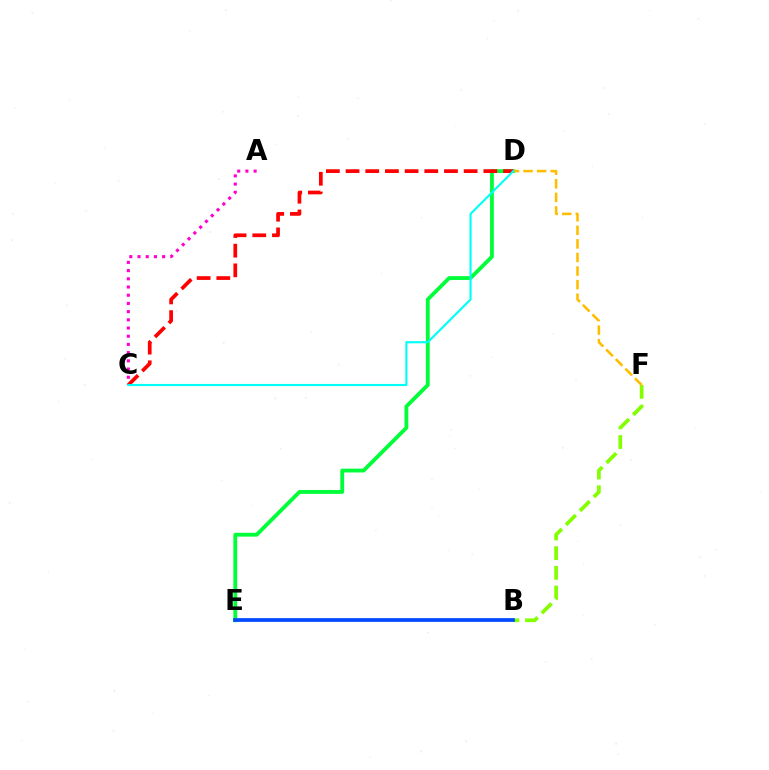{('A', 'C'): [{'color': '#ff00cf', 'line_style': 'dotted', 'thickness': 2.23}], ('B', 'E'): [{'color': '#7200ff', 'line_style': 'solid', 'thickness': 1.61}, {'color': '#004bff', 'line_style': 'solid', 'thickness': 2.66}], ('B', 'F'): [{'color': '#84ff00', 'line_style': 'dashed', 'thickness': 2.67}], ('D', 'E'): [{'color': '#00ff39', 'line_style': 'solid', 'thickness': 2.75}], ('C', 'D'): [{'color': '#ff0000', 'line_style': 'dashed', 'thickness': 2.67}, {'color': '#00fff6', 'line_style': 'solid', 'thickness': 1.53}], ('D', 'F'): [{'color': '#ffbd00', 'line_style': 'dashed', 'thickness': 1.84}]}